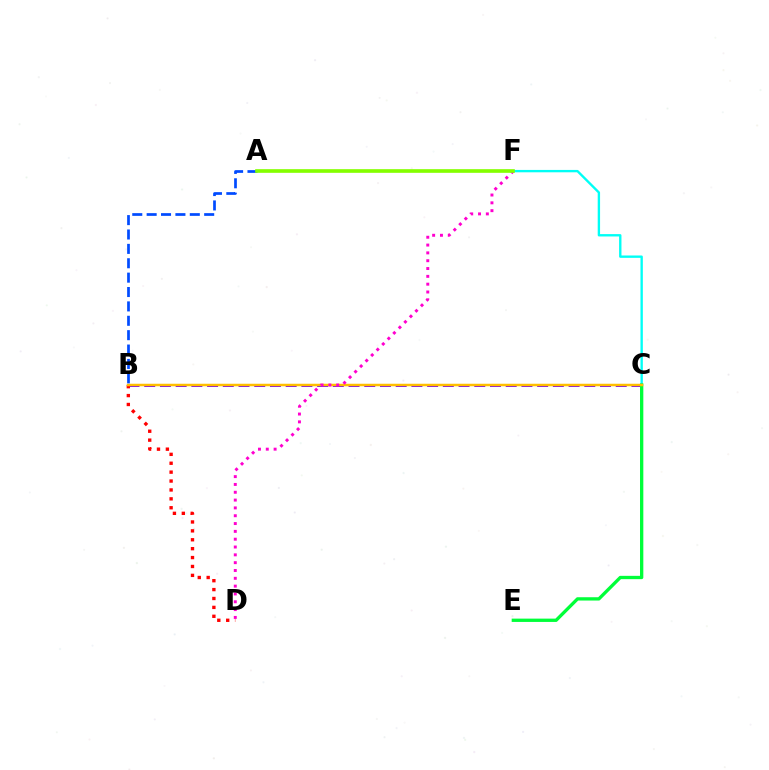{('B', 'C'): [{'color': '#7200ff', 'line_style': 'dashed', 'thickness': 2.14}, {'color': '#ffbd00', 'line_style': 'solid', 'thickness': 1.79}], ('B', 'D'): [{'color': '#ff0000', 'line_style': 'dotted', 'thickness': 2.42}], ('C', 'F'): [{'color': '#00fff6', 'line_style': 'solid', 'thickness': 1.7}], ('C', 'E'): [{'color': '#00ff39', 'line_style': 'solid', 'thickness': 2.39}], ('A', 'B'): [{'color': '#004bff', 'line_style': 'dashed', 'thickness': 1.95}], ('D', 'F'): [{'color': '#ff00cf', 'line_style': 'dotted', 'thickness': 2.13}], ('A', 'F'): [{'color': '#84ff00', 'line_style': 'solid', 'thickness': 2.63}]}